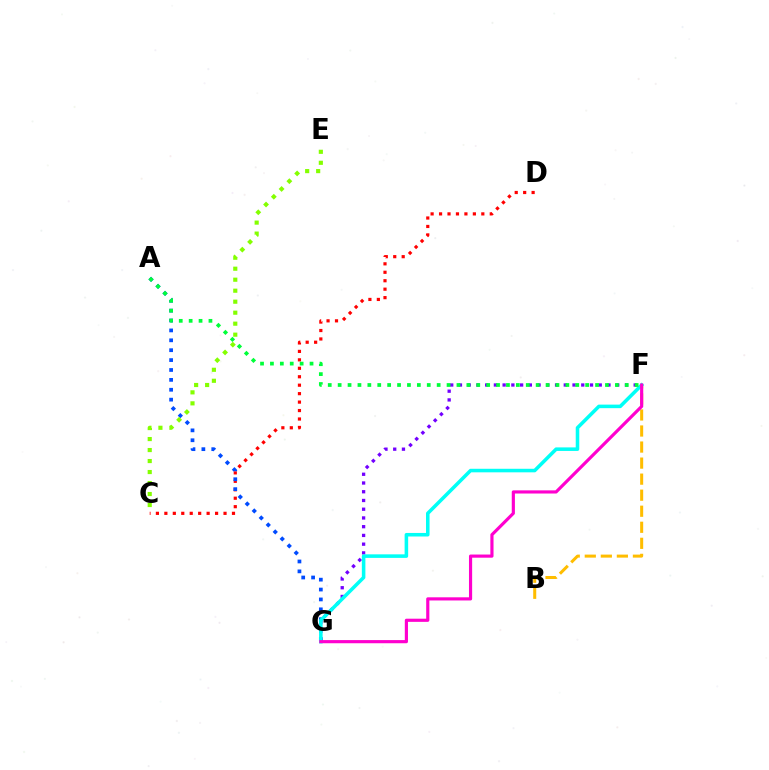{('C', 'D'): [{'color': '#ff0000', 'line_style': 'dotted', 'thickness': 2.3}], ('A', 'G'): [{'color': '#004bff', 'line_style': 'dotted', 'thickness': 2.69}], ('B', 'F'): [{'color': '#ffbd00', 'line_style': 'dashed', 'thickness': 2.18}], ('F', 'G'): [{'color': '#7200ff', 'line_style': 'dotted', 'thickness': 2.37}, {'color': '#00fff6', 'line_style': 'solid', 'thickness': 2.55}, {'color': '#ff00cf', 'line_style': 'solid', 'thickness': 2.27}], ('A', 'F'): [{'color': '#00ff39', 'line_style': 'dotted', 'thickness': 2.69}], ('C', 'E'): [{'color': '#84ff00', 'line_style': 'dotted', 'thickness': 2.99}]}